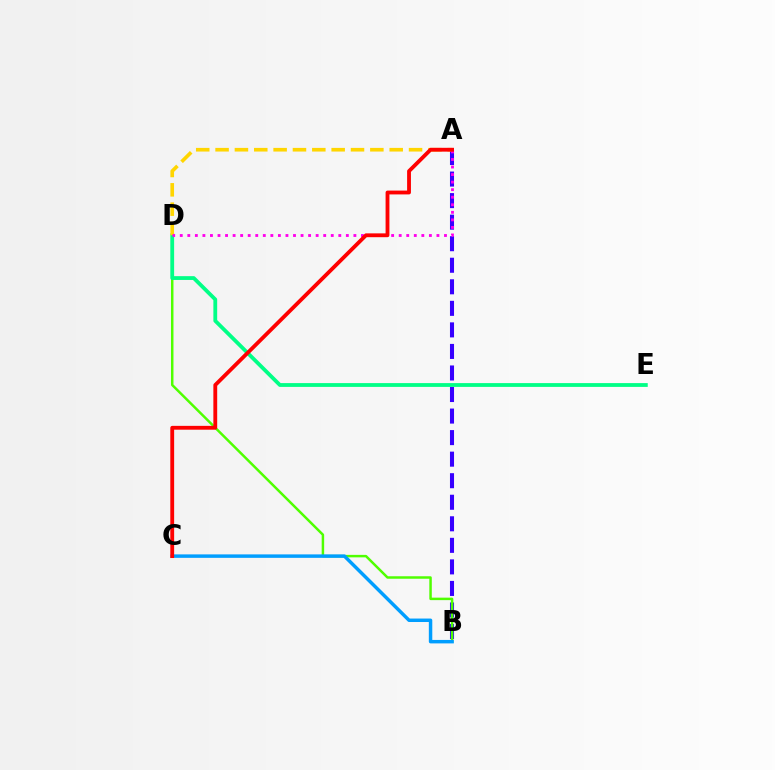{('A', 'B'): [{'color': '#3700ff', 'line_style': 'dashed', 'thickness': 2.93}], ('B', 'D'): [{'color': '#4fff00', 'line_style': 'solid', 'thickness': 1.79}], ('D', 'E'): [{'color': '#00ff86', 'line_style': 'solid', 'thickness': 2.73}], ('B', 'C'): [{'color': '#009eff', 'line_style': 'solid', 'thickness': 2.49}], ('A', 'D'): [{'color': '#ffd500', 'line_style': 'dashed', 'thickness': 2.63}, {'color': '#ff00ed', 'line_style': 'dotted', 'thickness': 2.05}], ('A', 'C'): [{'color': '#ff0000', 'line_style': 'solid', 'thickness': 2.76}]}